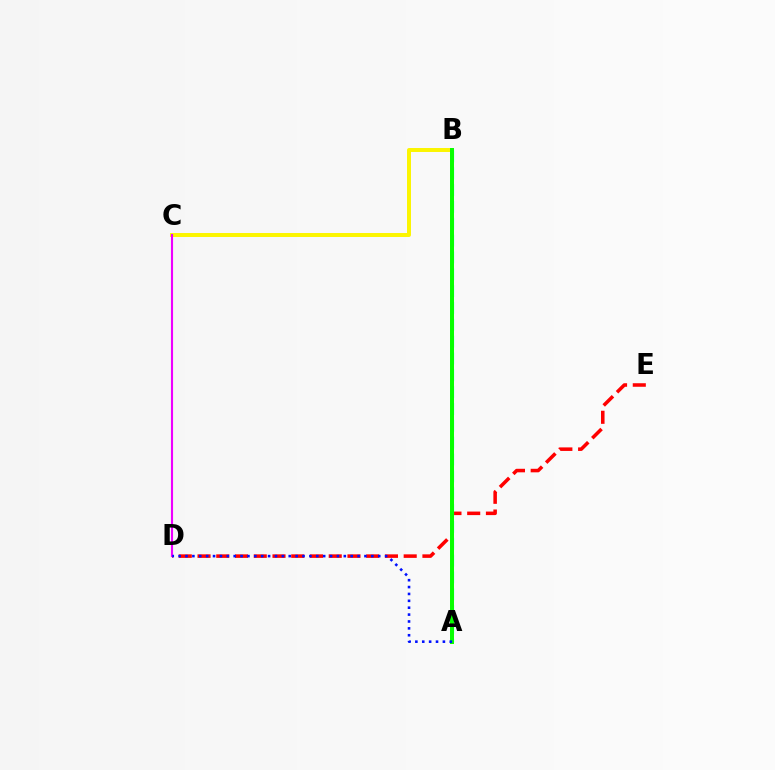{('B', 'C'): [{'color': '#fcf500', 'line_style': 'solid', 'thickness': 2.86}], ('D', 'E'): [{'color': '#ff0000', 'line_style': 'dashed', 'thickness': 2.55}], ('A', 'B'): [{'color': '#00fff6', 'line_style': 'dashed', 'thickness': 2.29}, {'color': '#08ff00', 'line_style': 'solid', 'thickness': 2.87}], ('C', 'D'): [{'color': '#ee00ff', 'line_style': 'solid', 'thickness': 1.52}], ('A', 'D'): [{'color': '#0010ff', 'line_style': 'dotted', 'thickness': 1.87}]}